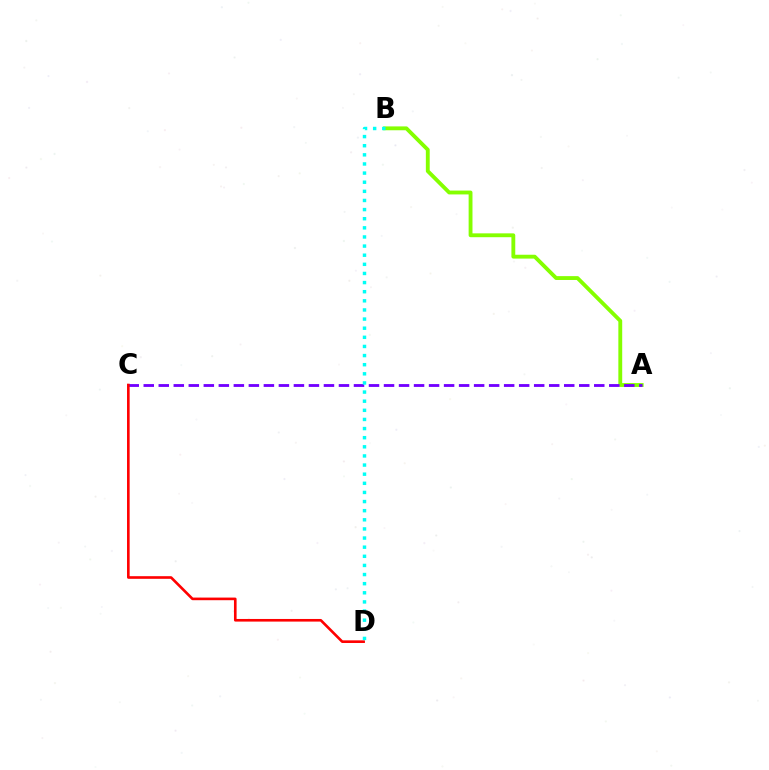{('A', 'B'): [{'color': '#84ff00', 'line_style': 'solid', 'thickness': 2.77}], ('A', 'C'): [{'color': '#7200ff', 'line_style': 'dashed', 'thickness': 2.04}], ('C', 'D'): [{'color': '#ff0000', 'line_style': 'solid', 'thickness': 1.89}], ('B', 'D'): [{'color': '#00fff6', 'line_style': 'dotted', 'thickness': 2.48}]}